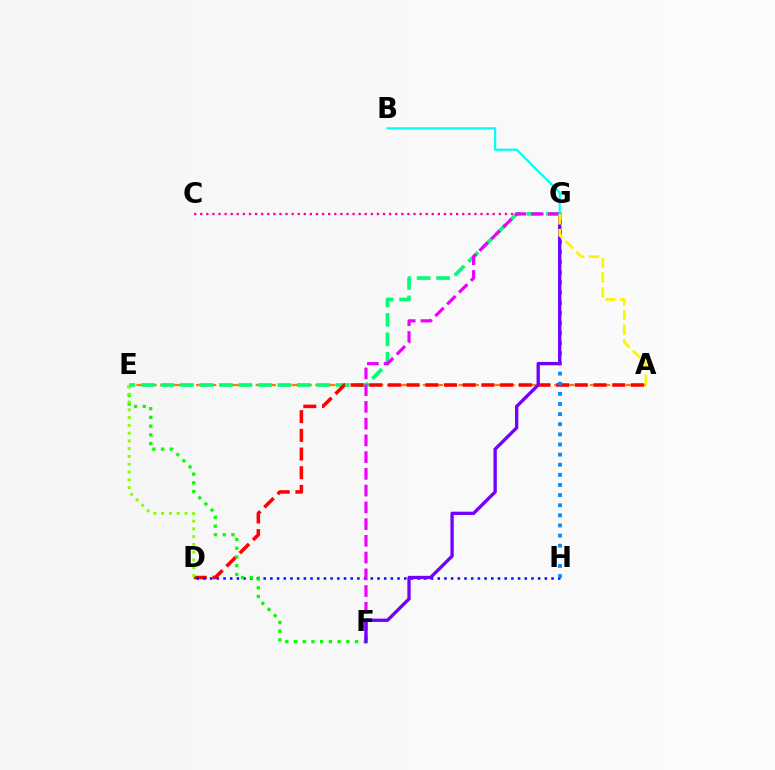{('A', 'E'): [{'color': '#ff7c00', 'line_style': 'dashed', 'thickness': 1.62}], ('C', 'G'): [{'color': '#ff0094', 'line_style': 'dotted', 'thickness': 1.66}], ('E', 'G'): [{'color': '#00ff74', 'line_style': 'dashed', 'thickness': 2.65}], ('A', 'D'): [{'color': '#ff0000', 'line_style': 'dashed', 'thickness': 2.54}], ('D', 'H'): [{'color': '#0010ff', 'line_style': 'dotted', 'thickness': 1.82}], ('F', 'G'): [{'color': '#ee00ff', 'line_style': 'dashed', 'thickness': 2.27}, {'color': '#7200ff', 'line_style': 'solid', 'thickness': 2.39}], ('E', 'F'): [{'color': '#08ff00', 'line_style': 'dotted', 'thickness': 2.37}], ('G', 'H'): [{'color': '#008cff', 'line_style': 'dotted', 'thickness': 2.75}], ('B', 'G'): [{'color': '#00fff6', 'line_style': 'solid', 'thickness': 1.59}], ('A', 'G'): [{'color': '#fcf500', 'line_style': 'dashed', 'thickness': 2.01}], ('D', 'E'): [{'color': '#84ff00', 'line_style': 'dotted', 'thickness': 2.11}]}